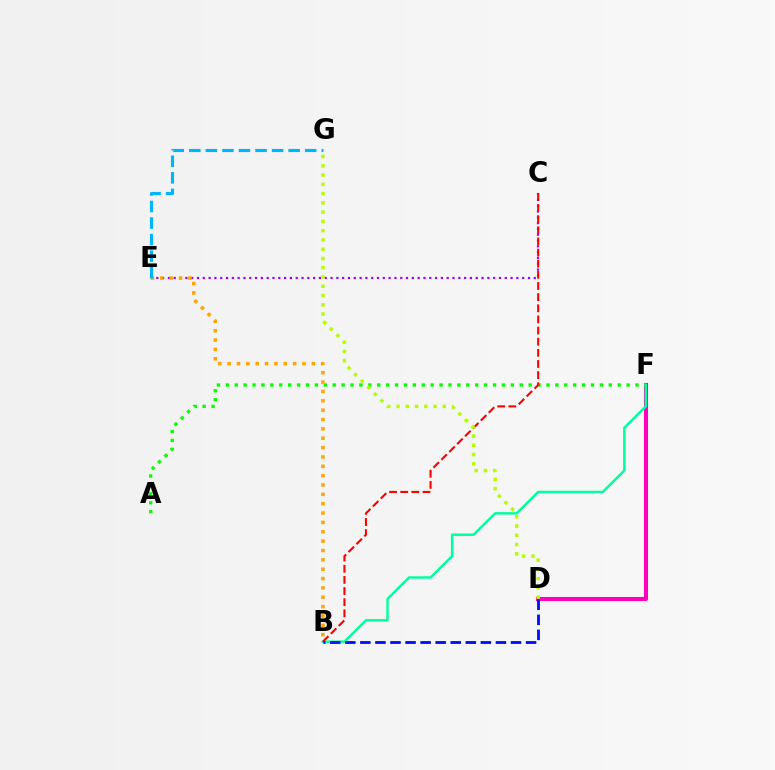{('D', 'F'): [{'color': '#ff00bd', 'line_style': 'solid', 'thickness': 2.93}], ('A', 'F'): [{'color': '#08ff00', 'line_style': 'dotted', 'thickness': 2.42}], ('C', 'E'): [{'color': '#9b00ff', 'line_style': 'dotted', 'thickness': 1.58}], ('B', 'E'): [{'color': '#ffa500', 'line_style': 'dotted', 'thickness': 2.54}], ('B', 'F'): [{'color': '#00ff9d', 'line_style': 'solid', 'thickness': 1.76}], ('B', 'C'): [{'color': '#ff0000', 'line_style': 'dashed', 'thickness': 1.51}], ('D', 'G'): [{'color': '#b3ff00', 'line_style': 'dotted', 'thickness': 2.52}], ('E', 'G'): [{'color': '#00b5ff', 'line_style': 'dashed', 'thickness': 2.25}], ('B', 'D'): [{'color': '#0010ff', 'line_style': 'dashed', 'thickness': 2.05}]}